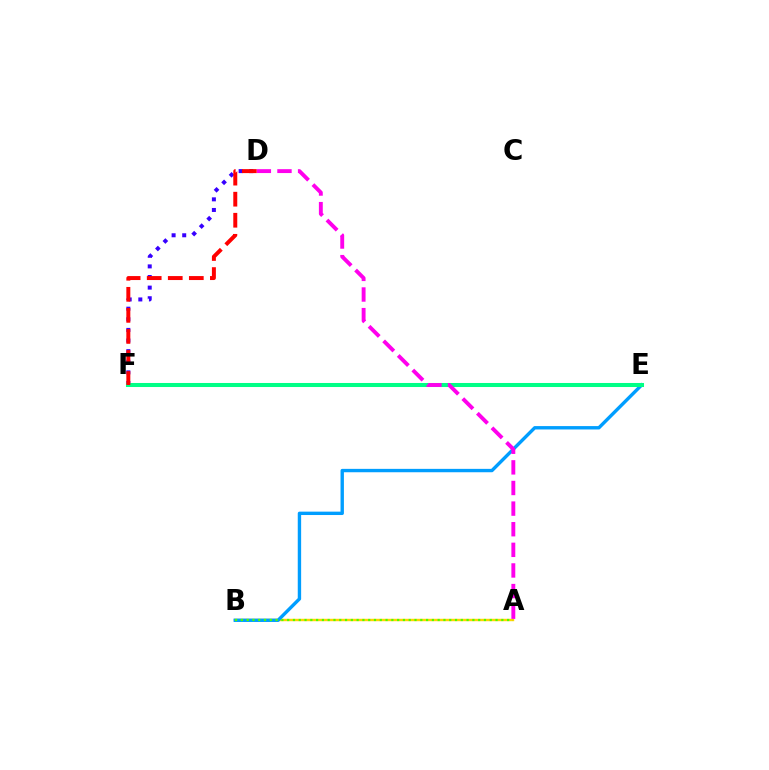{('A', 'B'): [{'color': '#ffd500', 'line_style': 'solid', 'thickness': 1.74}, {'color': '#4fff00', 'line_style': 'dotted', 'thickness': 1.57}], ('D', 'F'): [{'color': '#3700ff', 'line_style': 'dotted', 'thickness': 2.88}, {'color': '#ff0000', 'line_style': 'dashed', 'thickness': 2.86}], ('B', 'E'): [{'color': '#009eff', 'line_style': 'solid', 'thickness': 2.44}], ('E', 'F'): [{'color': '#00ff86', 'line_style': 'solid', 'thickness': 2.91}], ('A', 'D'): [{'color': '#ff00ed', 'line_style': 'dashed', 'thickness': 2.8}]}